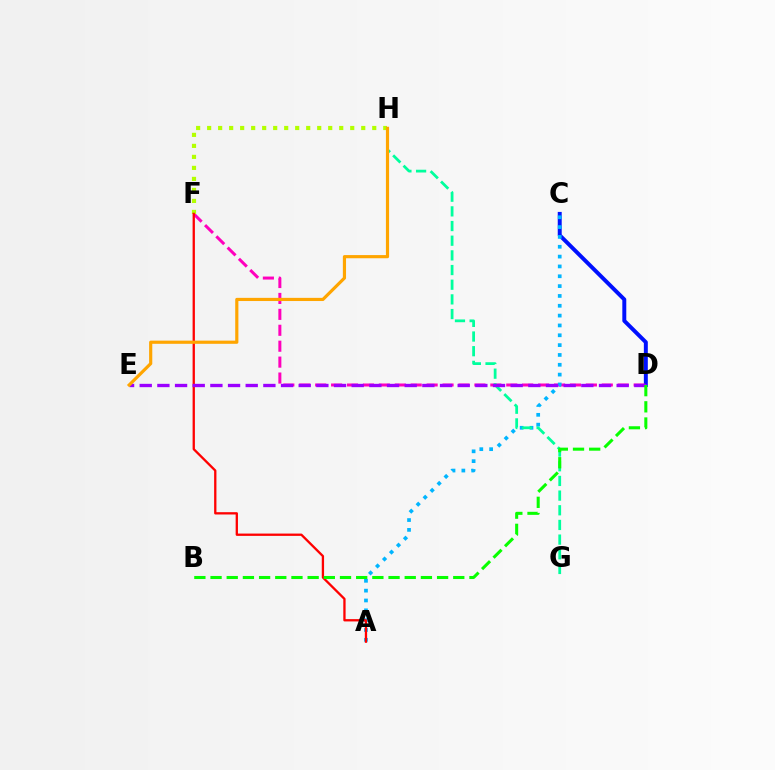{('C', 'D'): [{'color': '#0010ff', 'line_style': 'solid', 'thickness': 2.85}], ('D', 'F'): [{'color': '#ff00bd', 'line_style': 'dashed', 'thickness': 2.16}], ('F', 'H'): [{'color': '#b3ff00', 'line_style': 'dotted', 'thickness': 2.99}], ('A', 'C'): [{'color': '#00b5ff', 'line_style': 'dotted', 'thickness': 2.67}], ('G', 'H'): [{'color': '#00ff9d', 'line_style': 'dashed', 'thickness': 1.99}], ('A', 'F'): [{'color': '#ff0000', 'line_style': 'solid', 'thickness': 1.66}], ('D', 'E'): [{'color': '#9b00ff', 'line_style': 'dashed', 'thickness': 2.4}], ('B', 'D'): [{'color': '#08ff00', 'line_style': 'dashed', 'thickness': 2.2}], ('E', 'H'): [{'color': '#ffa500', 'line_style': 'solid', 'thickness': 2.28}]}